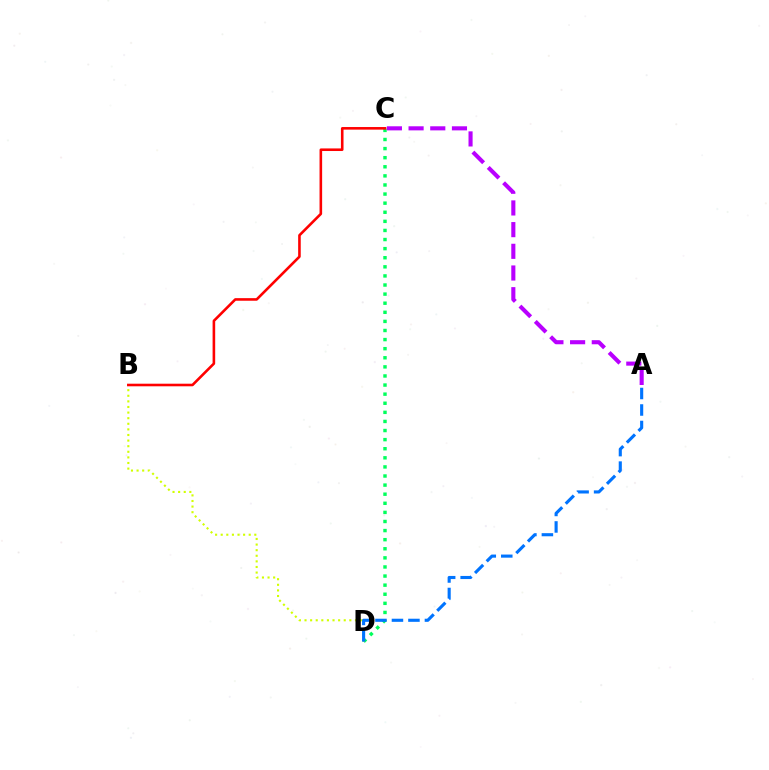{('C', 'D'): [{'color': '#00ff5c', 'line_style': 'dotted', 'thickness': 2.47}], ('B', 'D'): [{'color': '#d1ff00', 'line_style': 'dotted', 'thickness': 1.52}], ('A', 'C'): [{'color': '#b900ff', 'line_style': 'dashed', 'thickness': 2.95}], ('A', 'D'): [{'color': '#0074ff', 'line_style': 'dashed', 'thickness': 2.24}], ('B', 'C'): [{'color': '#ff0000', 'line_style': 'solid', 'thickness': 1.87}]}